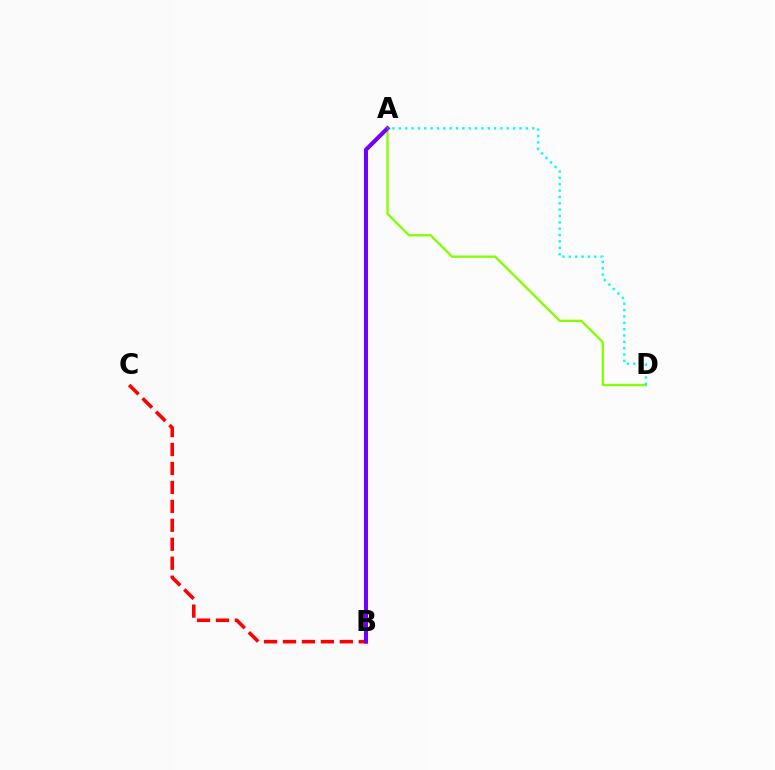{('B', 'C'): [{'color': '#ff0000', 'line_style': 'dashed', 'thickness': 2.57}], ('A', 'D'): [{'color': '#84ff00', 'line_style': 'solid', 'thickness': 1.67}, {'color': '#00fff6', 'line_style': 'dotted', 'thickness': 1.73}], ('A', 'B'): [{'color': '#7200ff', 'line_style': 'solid', 'thickness': 2.95}]}